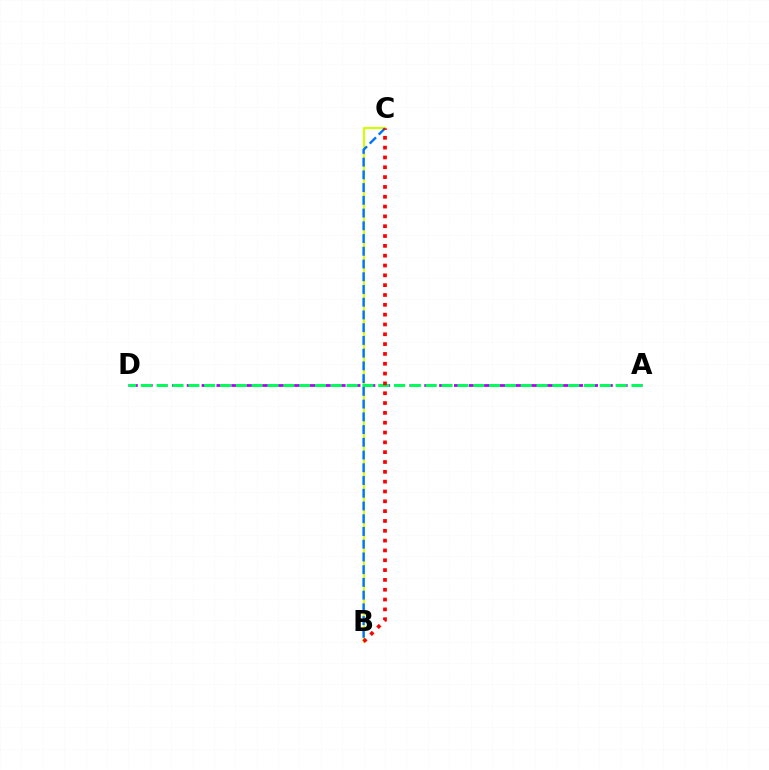{('A', 'D'): [{'color': '#b900ff', 'line_style': 'dashed', 'thickness': 2.02}, {'color': '#00ff5c', 'line_style': 'dashed', 'thickness': 2.15}], ('B', 'C'): [{'color': '#d1ff00', 'line_style': 'solid', 'thickness': 1.54}, {'color': '#0074ff', 'line_style': 'dashed', 'thickness': 1.73}, {'color': '#ff0000', 'line_style': 'dotted', 'thickness': 2.67}]}